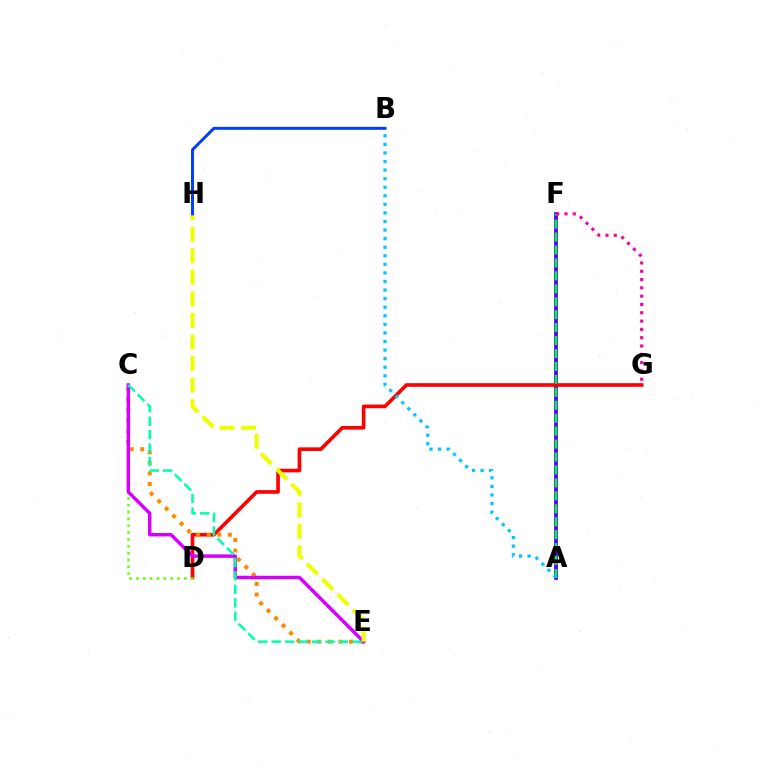{('A', 'F'): [{'color': '#4f00ff', 'line_style': 'solid', 'thickness': 2.69}, {'color': '#00ff27', 'line_style': 'dashed', 'thickness': 1.76}], ('D', 'G'): [{'color': '#ff0000', 'line_style': 'solid', 'thickness': 2.62}], ('C', 'E'): [{'color': '#ff8800', 'line_style': 'dotted', 'thickness': 2.88}, {'color': '#d600ff', 'line_style': 'solid', 'thickness': 2.49}, {'color': '#00ffaf', 'line_style': 'dashed', 'thickness': 1.83}], ('C', 'D'): [{'color': '#66ff00', 'line_style': 'dotted', 'thickness': 1.86}], ('A', 'B'): [{'color': '#00c7ff', 'line_style': 'dotted', 'thickness': 2.33}], ('F', 'G'): [{'color': '#ff00a0', 'line_style': 'dotted', 'thickness': 2.26}], ('E', 'H'): [{'color': '#eeff00', 'line_style': 'dashed', 'thickness': 2.93}], ('B', 'H'): [{'color': '#003fff', 'line_style': 'solid', 'thickness': 2.14}]}